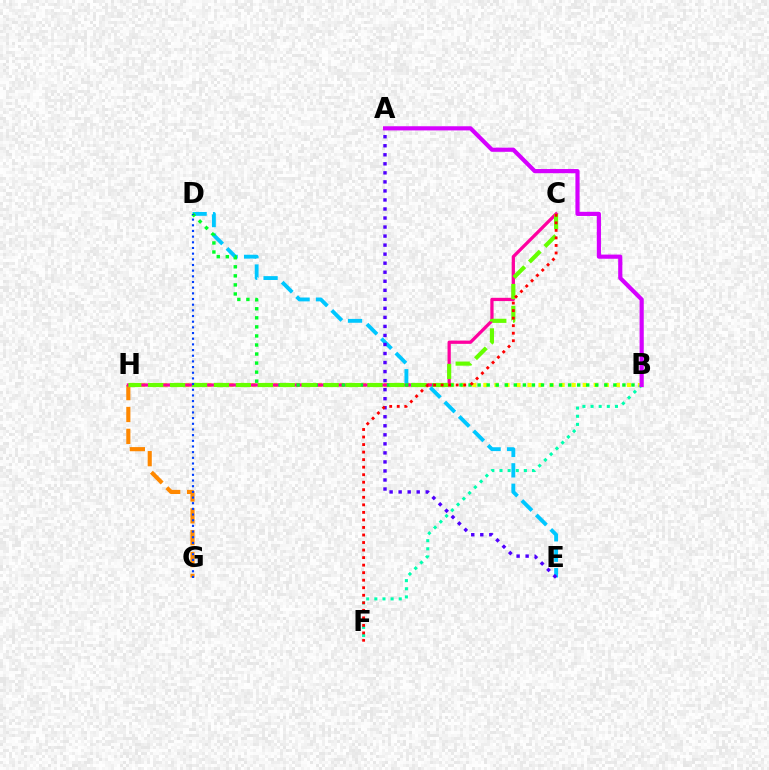{('B', 'H'): [{'color': '#eeff00', 'line_style': 'dotted', 'thickness': 3.0}], ('G', 'H'): [{'color': '#ff8800', 'line_style': 'dashed', 'thickness': 2.97}], ('C', 'H'): [{'color': '#ff00a0', 'line_style': 'solid', 'thickness': 2.35}, {'color': '#66ff00', 'line_style': 'dashed', 'thickness': 2.98}], ('D', 'E'): [{'color': '#00c7ff', 'line_style': 'dashed', 'thickness': 2.78}], ('B', 'D'): [{'color': '#00ff27', 'line_style': 'dotted', 'thickness': 2.46}], ('B', 'F'): [{'color': '#00ffaf', 'line_style': 'dotted', 'thickness': 2.21}], ('D', 'G'): [{'color': '#003fff', 'line_style': 'dotted', 'thickness': 1.54}], ('A', 'E'): [{'color': '#4f00ff', 'line_style': 'dotted', 'thickness': 2.45}], ('A', 'B'): [{'color': '#d600ff', 'line_style': 'solid', 'thickness': 3.0}], ('C', 'F'): [{'color': '#ff0000', 'line_style': 'dotted', 'thickness': 2.05}]}